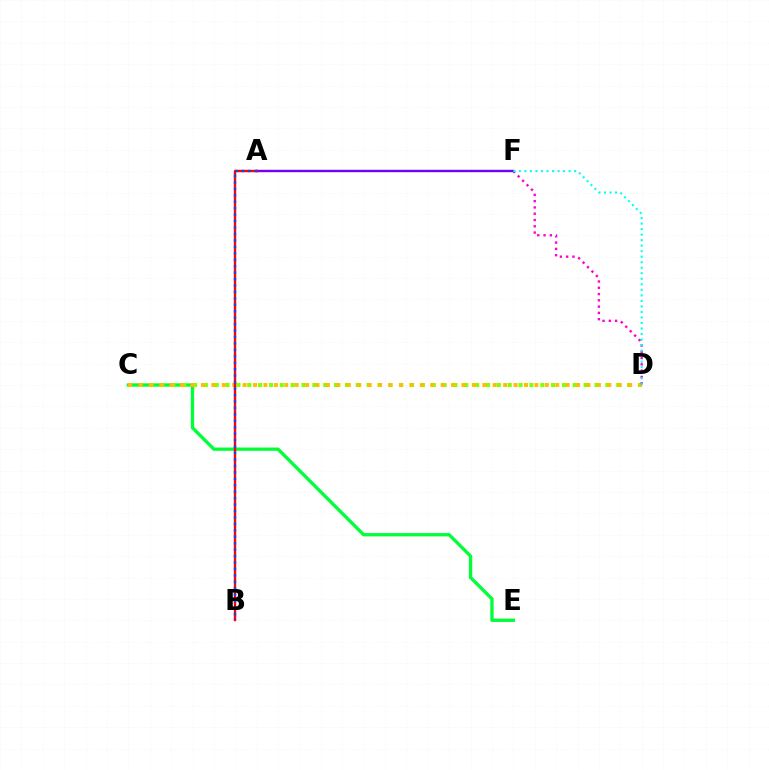{('C', 'E'): [{'color': '#00ff39', 'line_style': 'solid', 'thickness': 2.38}], ('C', 'D'): [{'color': '#84ff00', 'line_style': 'dotted', 'thickness': 2.95}, {'color': '#ffbd00', 'line_style': 'dotted', 'thickness': 2.83}], ('D', 'F'): [{'color': '#ff00cf', 'line_style': 'dotted', 'thickness': 1.71}, {'color': '#00fff6', 'line_style': 'dotted', 'thickness': 1.5}], ('A', 'F'): [{'color': '#7200ff', 'line_style': 'solid', 'thickness': 1.73}], ('A', 'B'): [{'color': '#ff0000', 'line_style': 'solid', 'thickness': 1.73}, {'color': '#004bff', 'line_style': 'dotted', 'thickness': 1.75}]}